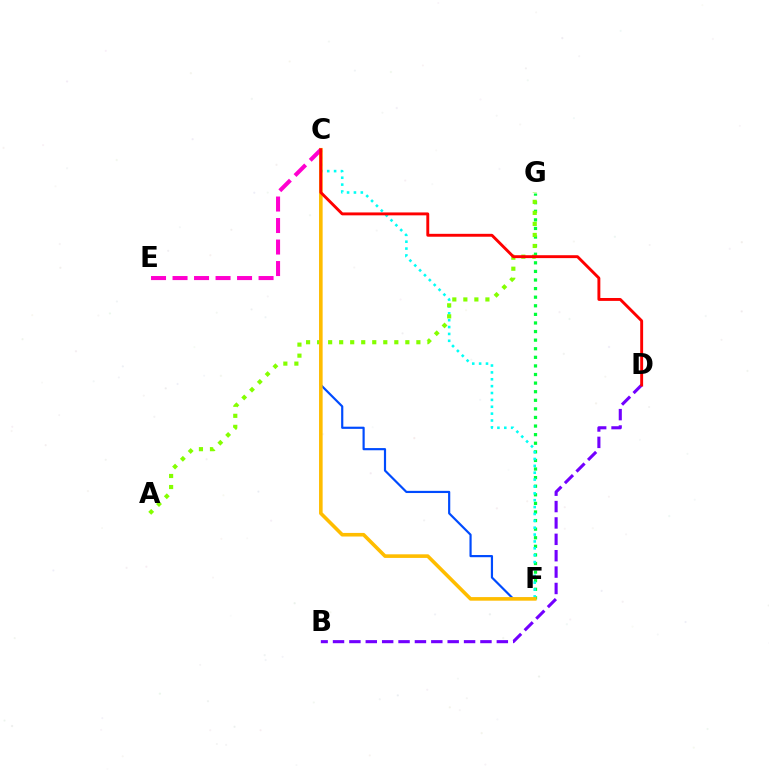{('C', 'F'): [{'color': '#004bff', 'line_style': 'solid', 'thickness': 1.57}, {'color': '#00fff6', 'line_style': 'dotted', 'thickness': 1.87}, {'color': '#ffbd00', 'line_style': 'solid', 'thickness': 2.59}], ('F', 'G'): [{'color': '#00ff39', 'line_style': 'dotted', 'thickness': 2.33}], ('A', 'G'): [{'color': '#84ff00', 'line_style': 'dotted', 'thickness': 3.0}], ('C', 'E'): [{'color': '#ff00cf', 'line_style': 'dashed', 'thickness': 2.92}], ('B', 'D'): [{'color': '#7200ff', 'line_style': 'dashed', 'thickness': 2.23}], ('C', 'D'): [{'color': '#ff0000', 'line_style': 'solid', 'thickness': 2.09}]}